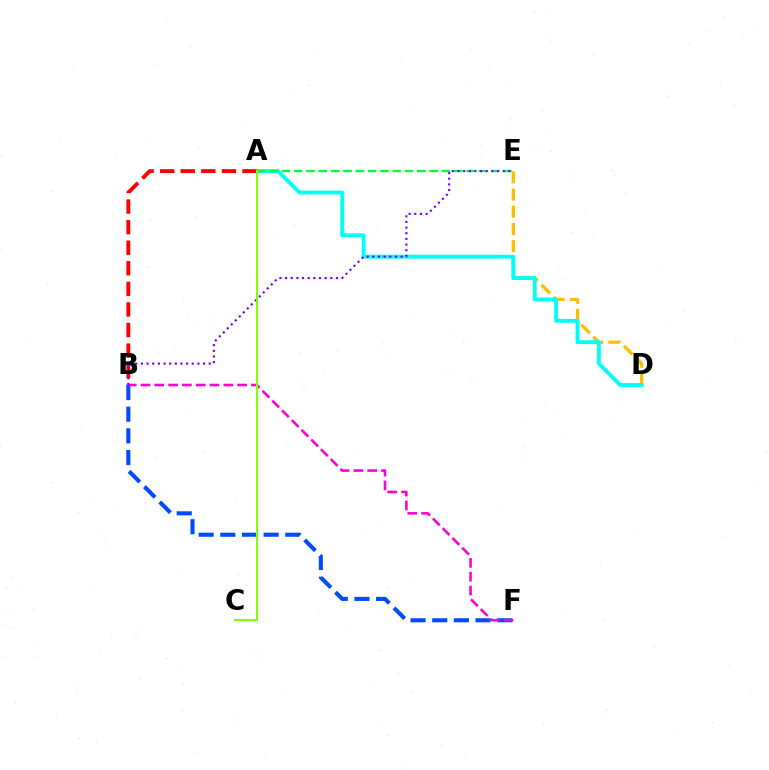{('D', 'E'): [{'color': '#ffbd00', 'line_style': 'dashed', 'thickness': 2.34}], ('B', 'F'): [{'color': '#004bff', 'line_style': 'dashed', 'thickness': 2.94}, {'color': '#ff00cf', 'line_style': 'dashed', 'thickness': 1.87}], ('A', 'D'): [{'color': '#00fff6', 'line_style': 'solid', 'thickness': 2.77}], ('A', 'B'): [{'color': '#ff0000', 'line_style': 'dashed', 'thickness': 2.8}], ('A', 'E'): [{'color': '#00ff39', 'line_style': 'dashed', 'thickness': 1.67}], ('B', 'E'): [{'color': '#7200ff', 'line_style': 'dotted', 'thickness': 1.54}], ('A', 'C'): [{'color': '#84ff00', 'line_style': 'solid', 'thickness': 1.5}]}